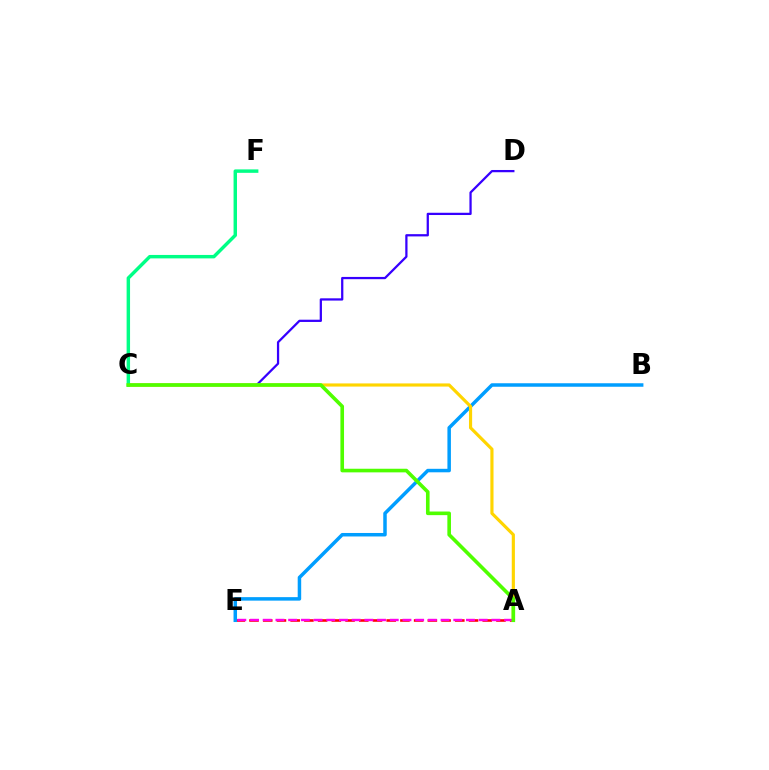{('A', 'E'): [{'color': '#ff0000', 'line_style': 'dashed', 'thickness': 1.86}, {'color': '#ff00ed', 'line_style': 'dashed', 'thickness': 1.73}], ('C', 'D'): [{'color': '#3700ff', 'line_style': 'solid', 'thickness': 1.62}], ('B', 'E'): [{'color': '#009eff', 'line_style': 'solid', 'thickness': 2.52}], ('A', 'C'): [{'color': '#ffd500', 'line_style': 'solid', 'thickness': 2.27}, {'color': '#4fff00', 'line_style': 'solid', 'thickness': 2.6}], ('C', 'F'): [{'color': '#00ff86', 'line_style': 'solid', 'thickness': 2.48}]}